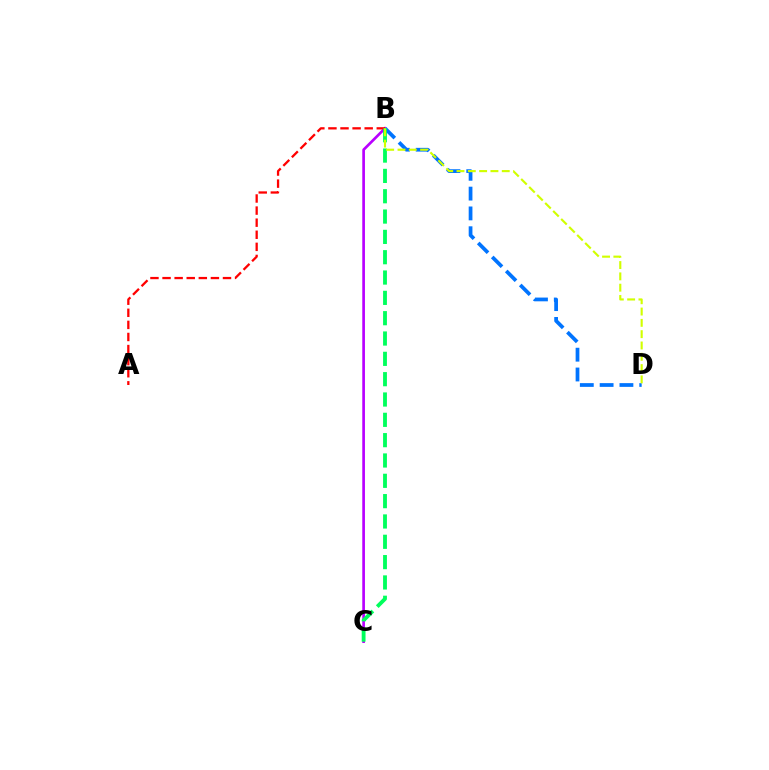{('B', 'C'): [{'color': '#b900ff', 'line_style': 'solid', 'thickness': 1.93}, {'color': '#00ff5c', 'line_style': 'dashed', 'thickness': 2.76}], ('B', 'D'): [{'color': '#0074ff', 'line_style': 'dashed', 'thickness': 2.69}, {'color': '#d1ff00', 'line_style': 'dashed', 'thickness': 1.54}], ('A', 'B'): [{'color': '#ff0000', 'line_style': 'dashed', 'thickness': 1.64}]}